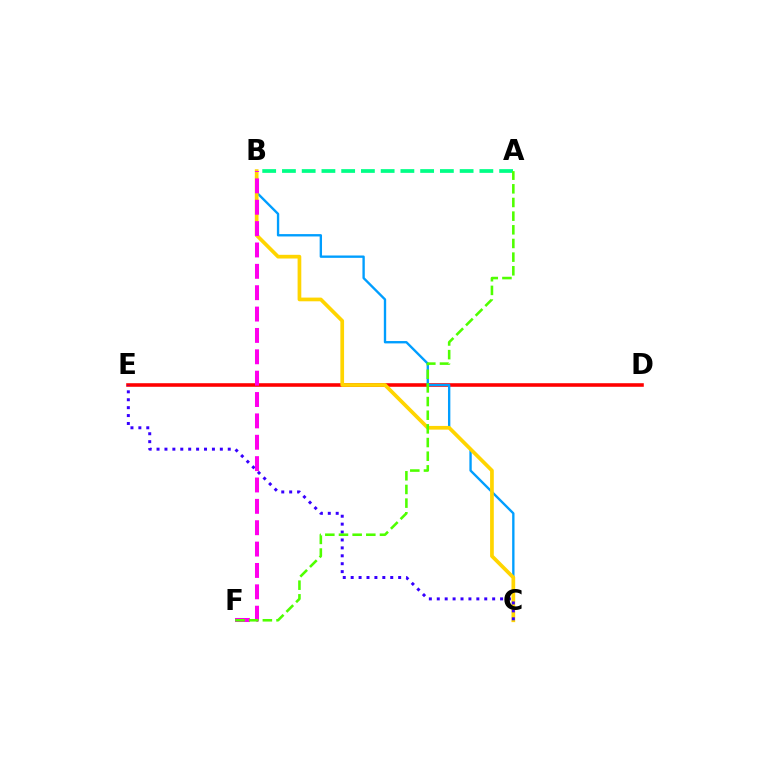{('D', 'E'): [{'color': '#ff0000', 'line_style': 'solid', 'thickness': 2.58}], ('A', 'B'): [{'color': '#00ff86', 'line_style': 'dashed', 'thickness': 2.68}], ('B', 'C'): [{'color': '#009eff', 'line_style': 'solid', 'thickness': 1.7}, {'color': '#ffd500', 'line_style': 'solid', 'thickness': 2.67}], ('C', 'E'): [{'color': '#3700ff', 'line_style': 'dotted', 'thickness': 2.15}], ('B', 'F'): [{'color': '#ff00ed', 'line_style': 'dashed', 'thickness': 2.9}], ('A', 'F'): [{'color': '#4fff00', 'line_style': 'dashed', 'thickness': 1.86}]}